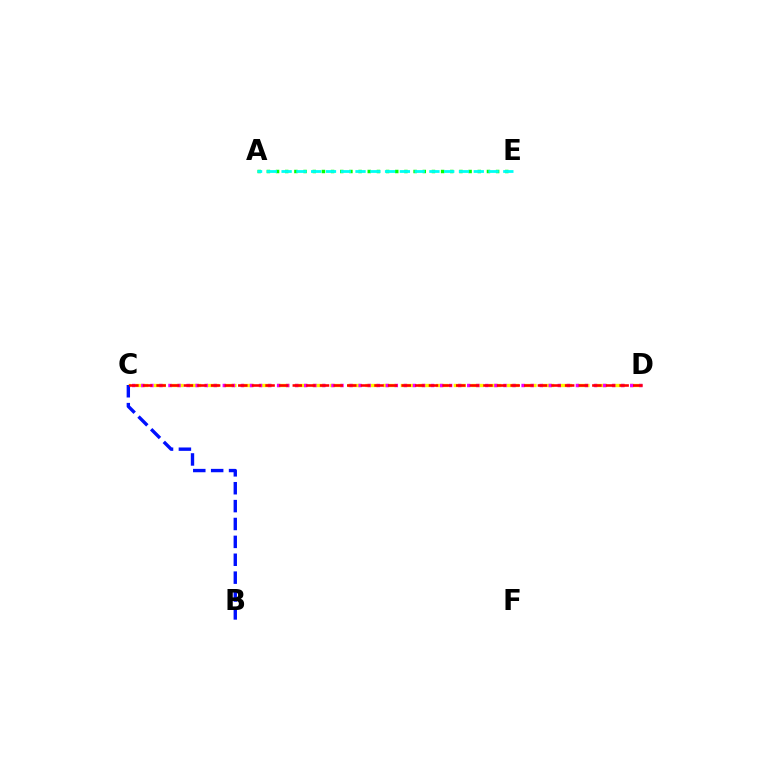{('C', 'D'): [{'color': '#fcf500', 'line_style': 'dashed', 'thickness': 2.4}, {'color': '#ee00ff', 'line_style': 'dotted', 'thickness': 2.46}, {'color': '#ff0000', 'line_style': 'dashed', 'thickness': 1.85}], ('B', 'C'): [{'color': '#0010ff', 'line_style': 'dashed', 'thickness': 2.43}], ('A', 'E'): [{'color': '#08ff00', 'line_style': 'dotted', 'thickness': 2.49}, {'color': '#00fff6', 'line_style': 'dashed', 'thickness': 2.01}]}